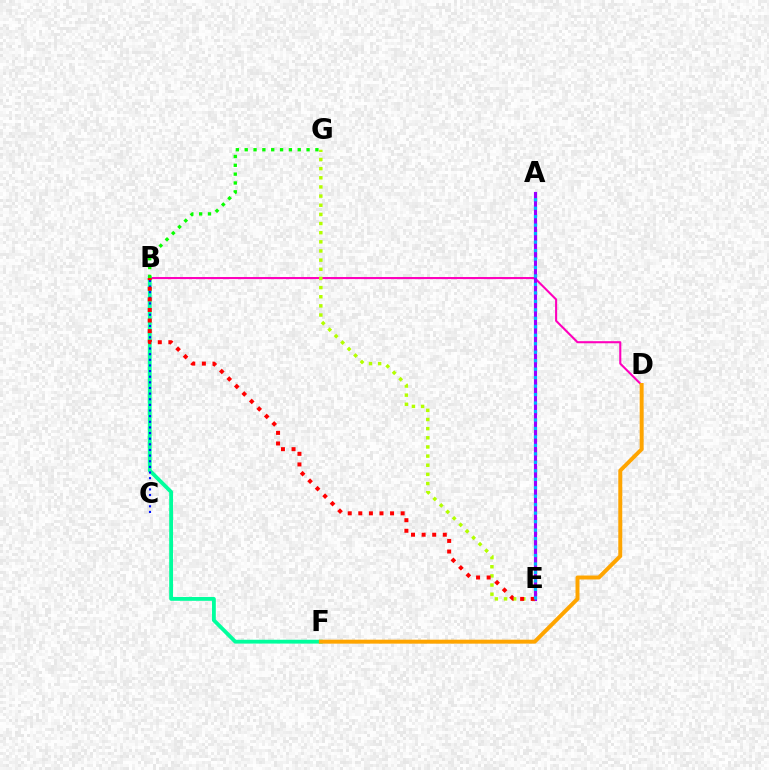{('B', 'D'): [{'color': '#ff00bd', 'line_style': 'solid', 'thickness': 1.5}], ('B', 'F'): [{'color': '#00ff9d', 'line_style': 'solid', 'thickness': 2.76}], ('A', 'E'): [{'color': '#9b00ff', 'line_style': 'solid', 'thickness': 2.25}, {'color': '#00b5ff', 'line_style': 'dotted', 'thickness': 2.3}], ('B', 'G'): [{'color': '#08ff00', 'line_style': 'dotted', 'thickness': 2.4}], ('B', 'C'): [{'color': '#0010ff', 'line_style': 'dotted', 'thickness': 1.53}], ('E', 'G'): [{'color': '#b3ff00', 'line_style': 'dotted', 'thickness': 2.49}], ('B', 'E'): [{'color': '#ff0000', 'line_style': 'dotted', 'thickness': 2.88}], ('D', 'F'): [{'color': '#ffa500', 'line_style': 'solid', 'thickness': 2.85}]}